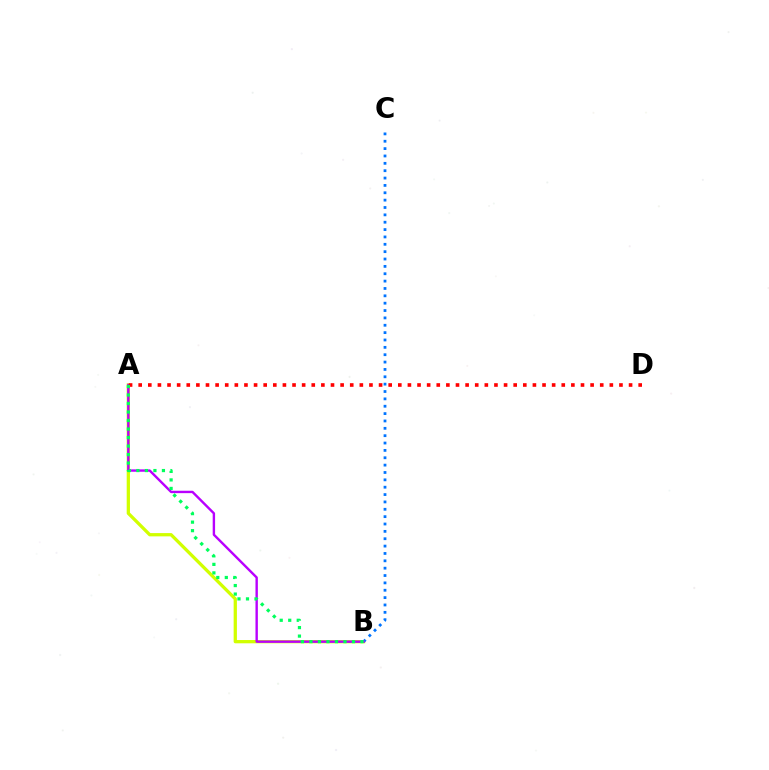{('A', 'B'): [{'color': '#d1ff00', 'line_style': 'solid', 'thickness': 2.36}, {'color': '#b900ff', 'line_style': 'solid', 'thickness': 1.72}, {'color': '#00ff5c', 'line_style': 'dotted', 'thickness': 2.31}], ('B', 'C'): [{'color': '#0074ff', 'line_style': 'dotted', 'thickness': 2.0}], ('A', 'D'): [{'color': '#ff0000', 'line_style': 'dotted', 'thickness': 2.61}]}